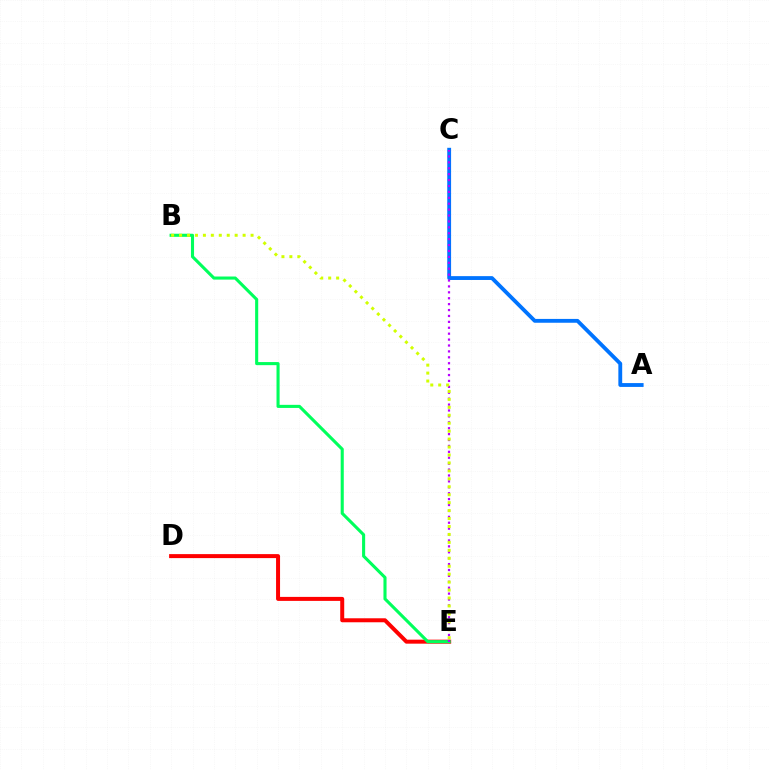{('D', 'E'): [{'color': '#ff0000', 'line_style': 'solid', 'thickness': 2.87}], ('B', 'E'): [{'color': '#00ff5c', 'line_style': 'solid', 'thickness': 2.23}, {'color': '#d1ff00', 'line_style': 'dotted', 'thickness': 2.16}], ('A', 'C'): [{'color': '#0074ff', 'line_style': 'solid', 'thickness': 2.76}], ('C', 'E'): [{'color': '#b900ff', 'line_style': 'dotted', 'thickness': 1.61}]}